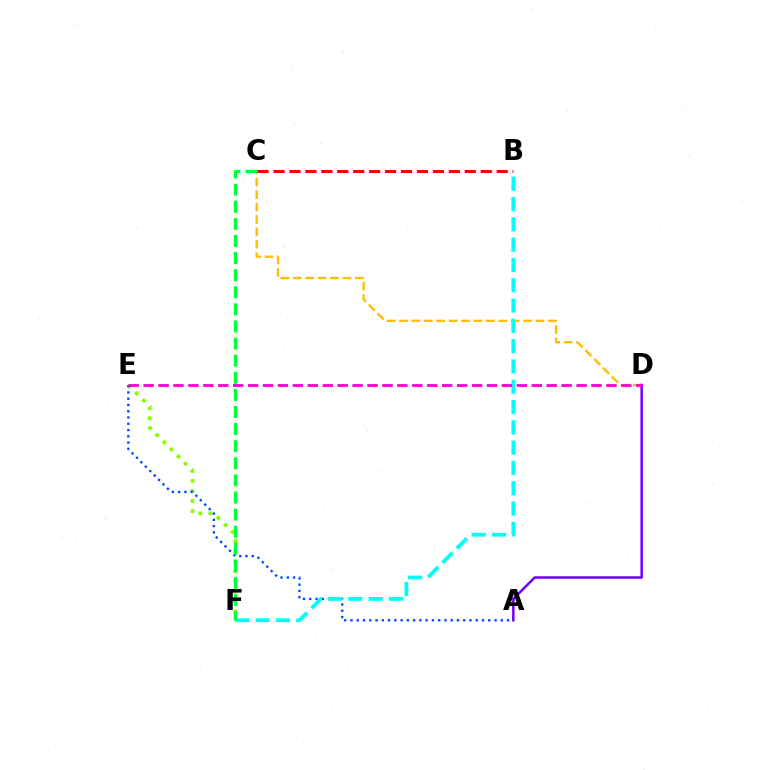{('E', 'F'): [{'color': '#84ff00', 'line_style': 'dotted', 'thickness': 2.73}], ('A', 'E'): [{'color': '#004bff', 'line_style': 'dotted', 'thickness': 1.7}], ('C', 'D'): [{'color': '#ffbd00', 'line_style': 'dashed', 'thickness': 1.69}], ('B', 'F'): [{'color': '#00fff6', 'line_style': 'dashed', 'thickness': 2.76}], ('C', 'F'): [{'color': '#00ff39', 'line_style': 'dashed', 'thickness': 2.32}], ('A', 'D'): [{'color': '#7200ff', 'line_style': 'solid', 'thickness': 1.8}], ('B', 'C'): [{'color': '#ff0000', 'line_style': 'dashed', 'thickness': 2.17}], ('D', 'E'): [{'color': '#ff00cf', 'line_style': 'dashed', 'thickness': 2.03}]}